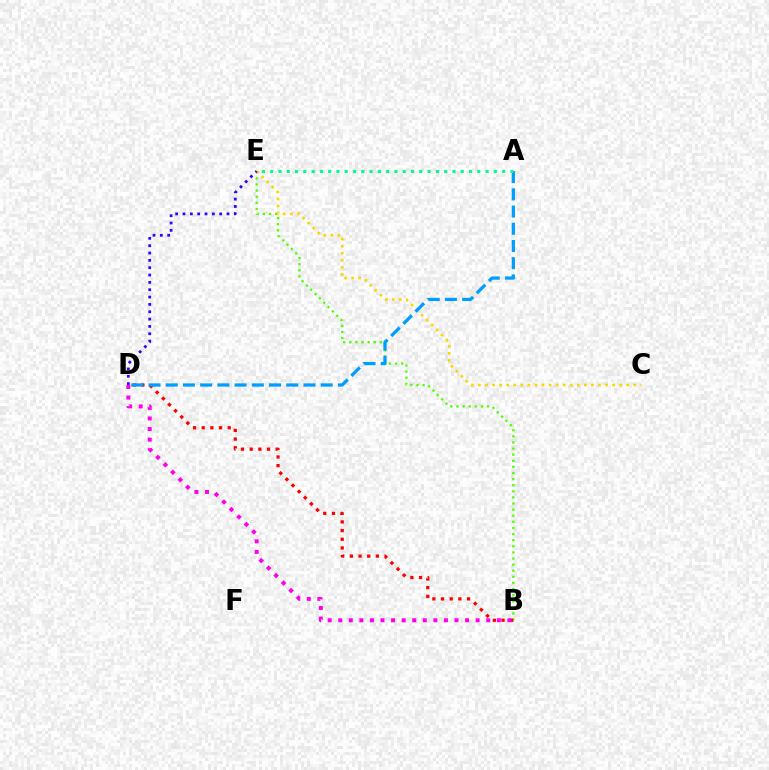{('B', 'E'): [{'color': '#4fff00', 'line_style': 'dotted', 'thickness': 1.66}], ('C', 'E'): [{'color': '#ffd500', 'line_style': 'dotted', 'thickness': 1.92}], ('D', 'E'): [{'color': '#3700ff', 'line_style': 'dotted', 'thickness': 1.99}], ('B', 'D'): [{'color': '#ff0000', 'line_style': 'dotted', 'thickness': 2.36}, {'color': '#ff00ed', 'line_style': 'dotted', 'thickness': 2.87}], ('A', 'D'): [{'color': '#009eff', 'line_style': 'dashed', 'thickness': 2.34}], ('A', 'E'): [{'color': '#00ff86', 'line_style': 'dotted', 'thickness': 2.25}]}